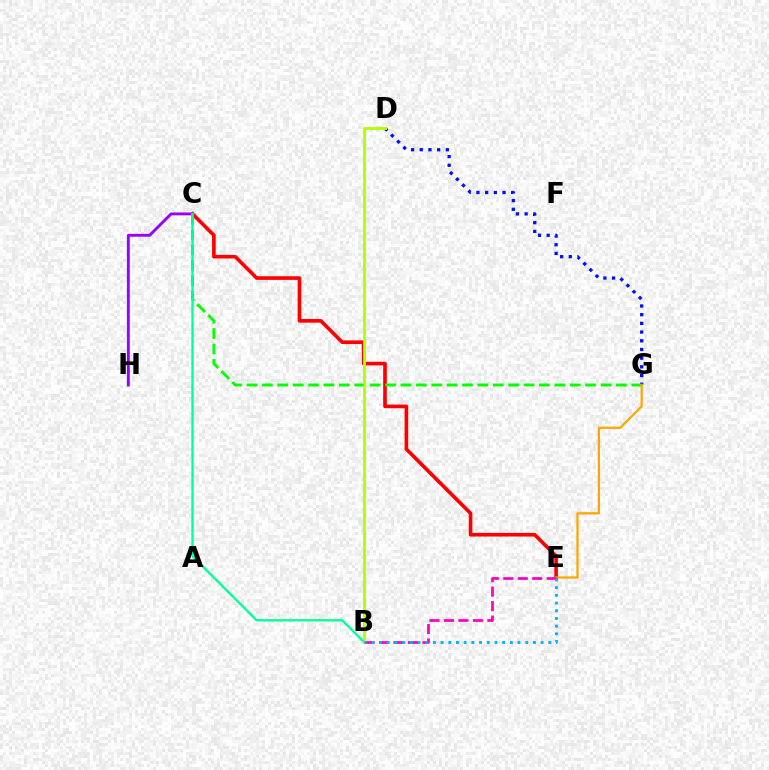{('C', 'E'): [{'color': '#ff0000', 'line_style': 'solid', 'thickness': 2.61}], ('D', 'G'): [{'color': '#0010ff', 'line_style': 'dotted', 'thickness': 2.36}], ('C', 'H'): [{'color': '#9b00ff', 'line_style': 'solid', 'thickness': 2.07}], ('C', 'G'): [{'color': '#08ff00', 'line_style': 'dashed', 'thickness': 2.09}], ('B', 'C'): [{'color': '#00ff9d', 'line_style': 'solid', 'thickness': 1.67}], ('B', 'D'): [{'color': '#b3ff00', 'line_style': 'solid', 'thickness': 2.06}], ('E', 'G'): [{'color': '#ffa500', 'line_style': 'solid', 'thickness': 1.61}], ('B', 'E'): [{'color': '#ff00bd', 'line_style': 'dashed', 'thickness': 1.97}, {'color': '#00b5ff', 'line_style': 'dotted', 'thickness': 2.09}]}